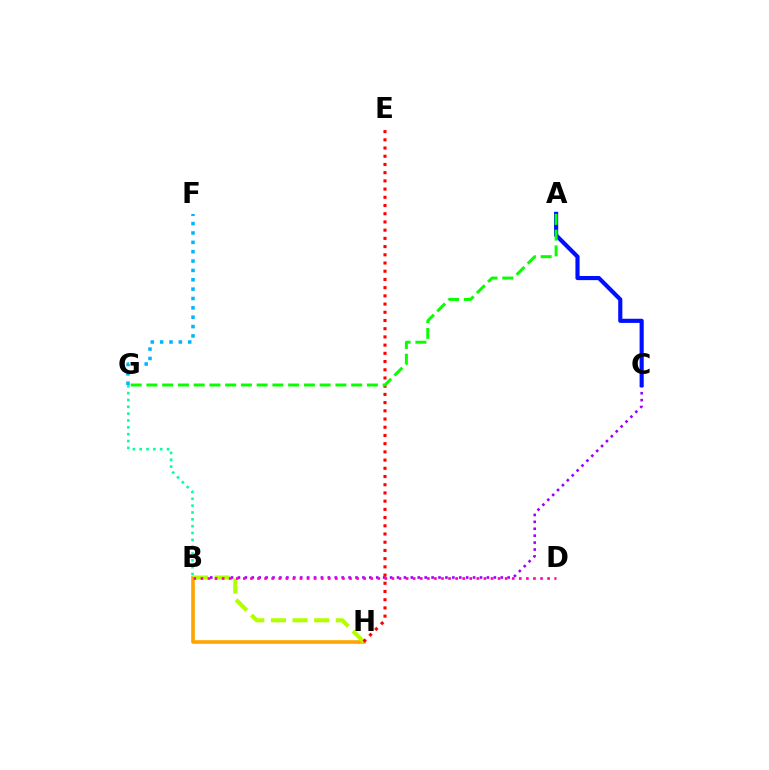{('B', 'H'): [{'color': '#ffa500', 'line_style': 'solid', 'thickness': 2.61}, {'color': '#b3ff00', 'line_style': 'dashed', 'thickness': 2.94}], ('F', 'G'): [{'color': '#00b5ff', 'line_style': 'dotted', 'thickness': 2.54}], ('B', 'C'): [{'color': '#9b00ff', 'line_style': 'dotted', 'thickness': 1.88}], ('A', 'C'): [{'color': '#0010ff', 'line_style': 'solid', 'thickness': 2.99}], ('B', 'G'): [{'color': '#00ff9d', 'line_style': 'dotted', 'thickness': 1.86}], ('B', 'D'): [{'color': '#ff00bd', 'line_style': 'dotted', 'thickness': 1.92}], ('E', 'H'): [{'color': '#ff0000', 'line_style': 'dotted', 'thickness': 2.23}], ('A', 'G'): [{'color': '#08ff00', 'line_style': 'dashed', 'thickness': 2.14}]}